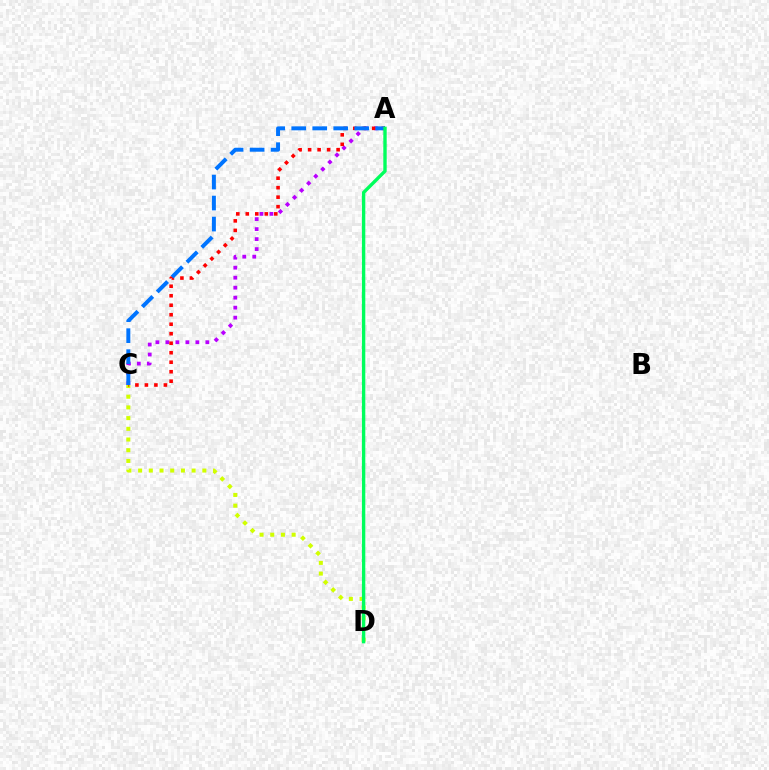{('C', 'D'): [{'color': '#d1ff00', 'line_style': 'dotted', 'thickness': 2.91}], ('A', 'C'): [{'color': '#b900ff', 'line_style': 'dotted', 'thickness': 2.72}, {'color': '#ff0000', 'line_style': 'dotted', 'thickness': 2.58}, {'color': '#0074ff', 'line_style': 'dashed', 'thickness': 2.85}], ('A', 'D'): [{'color': '#00ff5c', 'line_style': 'solid', 'thickness': 2.43}]}